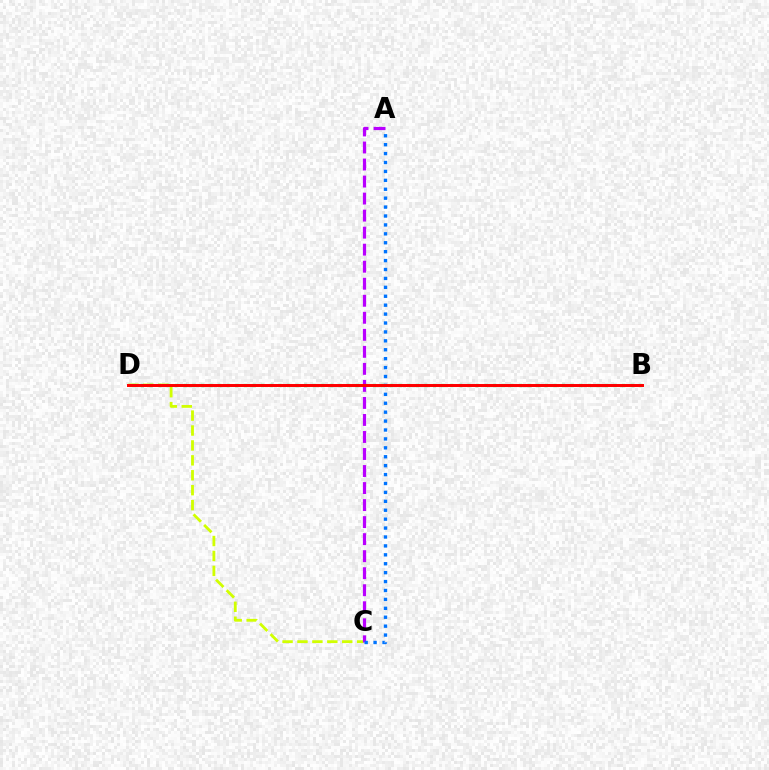{('C', 'D'): [{'color': '#d1ff00', 'line_style': 'dashed', 'thickness': 2.03}], ('B', 'D'): [{'color': '#00ff5c', 'line_style': 'dotted', 'thickness': 2.34}, {'color': '#ff0000', 'line_style': 'solid', 'thickness': 2.14}], ('A', 'C'): [{'color': '#b900ff', 'line_style': 'dashed', 'thickness': 2.31}, {'color': '#0074ff', 'line_style': 'dotted', 'thickness': 2.42}]}